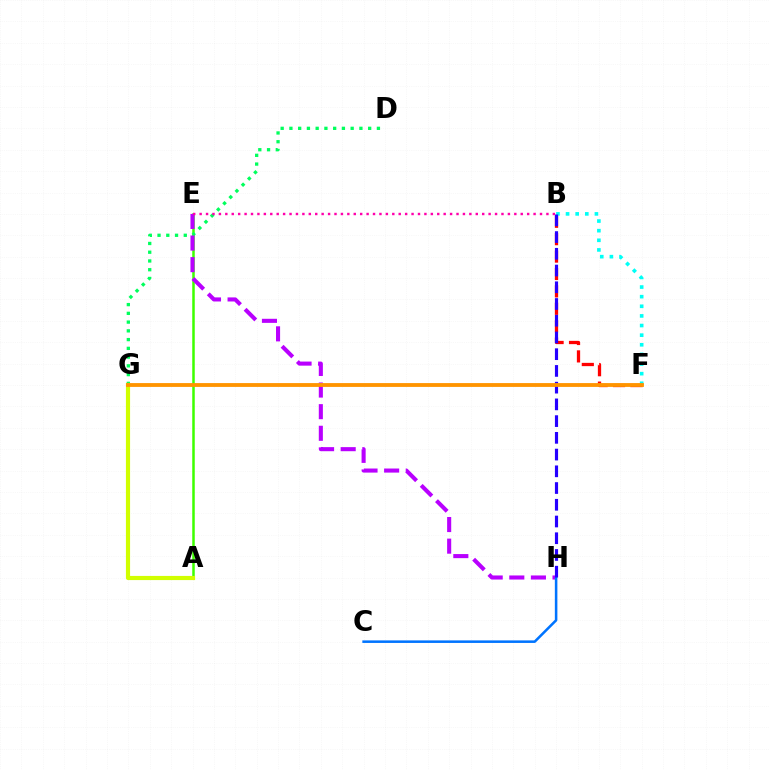{('A', 'E'): [{'color': '#3dff00', 'line_style': 'solid', 'thickness': 1.8}], ('D', 'G'): [{'color': '#00ff5c', 'line_style': 'dotted', 'thickness': 2.38}], ('B', 'F'): [{'color': '#ff0000', 'line_style': 'dashed', 'thickness': 2.36}, {'color': '#00fff6', 'line_style': 'dotted', 'thickness': 2.61}], ('A', 'G'): [{'color': '#d1ff00', 'line_style': 'solid', 'thickness': 2.99}], ('E', 'H'): [{'color': '#b900ff', 'line_style': 'dashed', 'thickness': 2.94}], ('C', 'H'): [{'color': '#0074ff', 'line_style': 'solid', 'thickness': 1.83}], ('B', 'H'): [{'color': '#2500ff', 'line_style': 'dashed', 'thickness': 2.27}], ('F', 'G'): [{'color': '#ff9400', 'line_style': 'solid', 'thickness': 2.76}], ('B', 'E'): [{'color': '#ff00ac', 'line_style': 'dotted', 'thickness': 1.74}]}